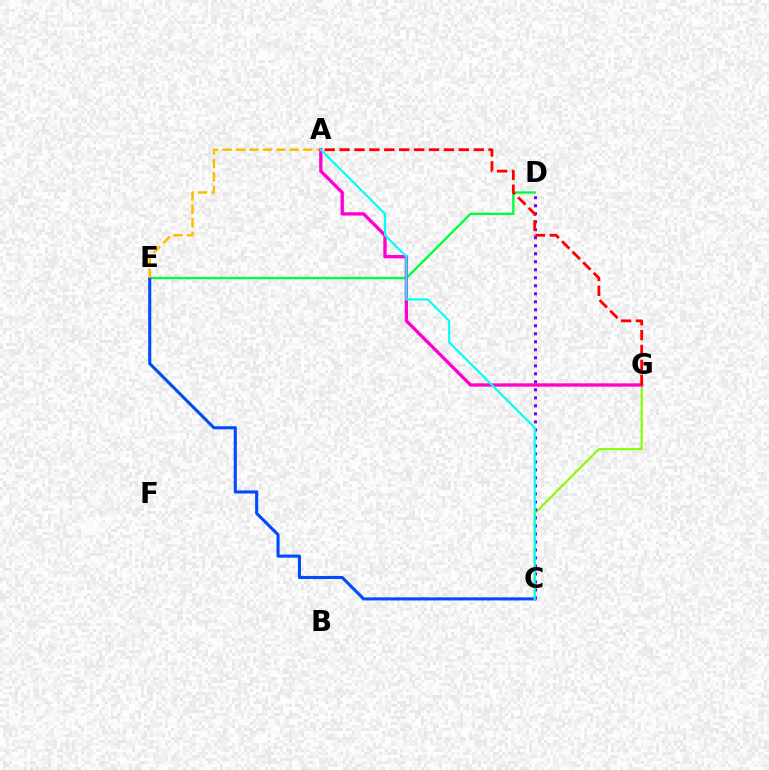{('D', 'E'): [{'color': '#00ff39', 'line_style': 'solid', 'thickness': 1.68}], ('C', 'G'): [{'color': '#84ff00', 'line_style': 'solid', 'thickness': 1.53}], ('C', 'E'): [{'color': '#004bff', 'line_style': 'solid', 'thickness': 2.23}], ('A', 'E'): [{'color': '#ffbd00', 'line_style': 'dashed', 'thickness': 1.83}], ('C', 'D'): [{'color': '#7200ff', 'line_style': 'dotted', 'thickness': 2.17}], ('A', 'G'): [{'color': '#ff00cf', 'line_style': 'solid', 'thickness': 2.4}, {'color': '#ff0000', 'line_style': 'dashed', 'thickness': 2.03}], ('A', 'C'): [{'color': '#00fff6', 'line_style': 'solid', 'thickness': 1.54}]}